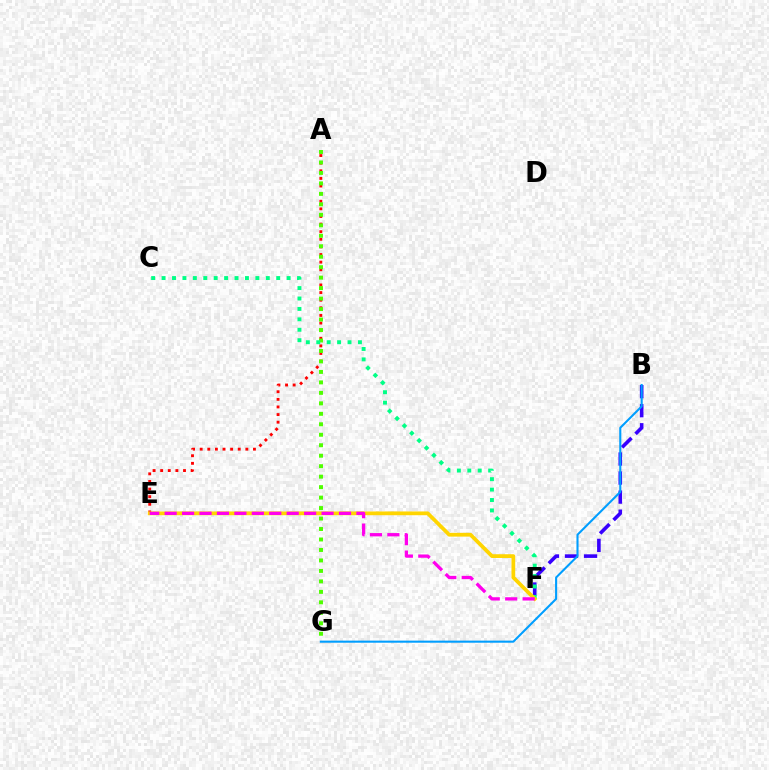{('A', 'E'): [{'color': '#ff0000', 'line_style': 'dotted', 'thickness': 2.07}], ('A', 'G'): [{'color': '#4fff00', 'line_style': 'dotted', 'thickness': 2.85}], ('B', 'F'): [{'color': '#3700ff', 'line_style': 'dashed', 'thickness': 2.59}], ('B', 'G'): [{'color': '#009eff', 'line_style': 'solid', 'thickness': 1.51}], ('C', 'F'): [{'color': '#00ff86', 'line_style': 'dotted', 'thickness': 2.83}], ('E', 'F'): [{'color': '#ffd500', 'line_style': 'solid', 'thickness': 2.71}, {'color': '#ff00ed', 'line_style': 'dashed', 'thickness': 2.37}]}